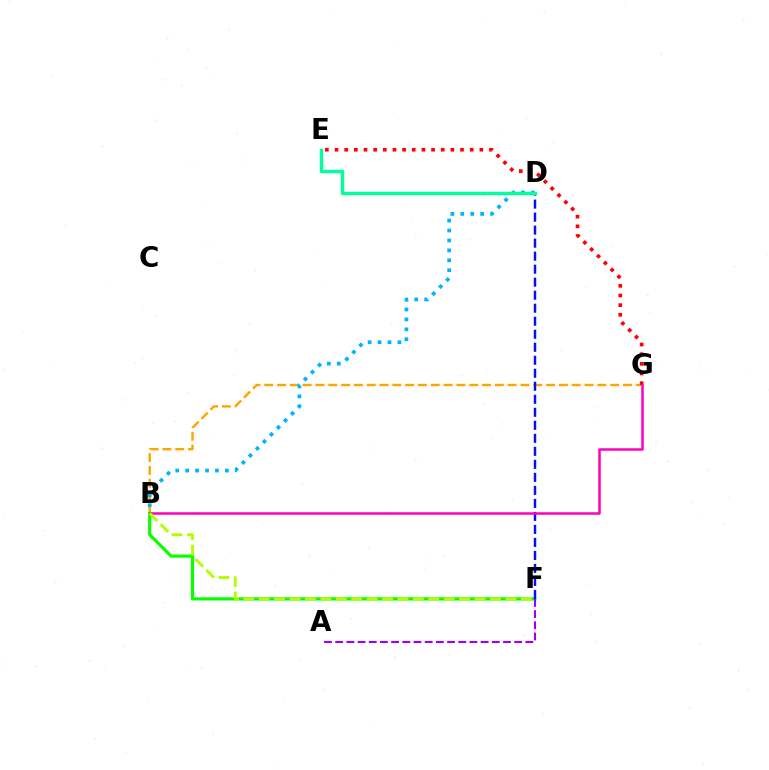{('B', 'G'): [{'color': '#ffa500', 'line_style': 'dashed', 'thickness': 1.74}, {'color': '#ff00bd', 'line_style': 'solid', 'thickness': 1.81}], ('B', 'F'): [{'color': '#08ff00', 'line_style': 'solid', 'thickness': 2.29}, {'color': '#b3ff00', 'line_style': 'dashed', 'thickness': 2.09}], ('D', 'F'): [{'color': '#0010ff', 'line_style': 'dashed', 'thickness': 1.77}], ('E', 'G'): [{'color': '#ff0000', 'line_style': 'dotted', 'thickness': 2.62}], ('B', 'D'): [{'color': '#00b5ff', 'line_style': 'dotted', 'thickness': 2.7}], ('A', 'F'): [{'color': '#9b00ff', 'line_style': 'dashed', 'thickness': 1.52}], ('D', 'E'): [{'color': '#00ff9d', 'line_style': 'solid', 'thickness': 2.46}]}